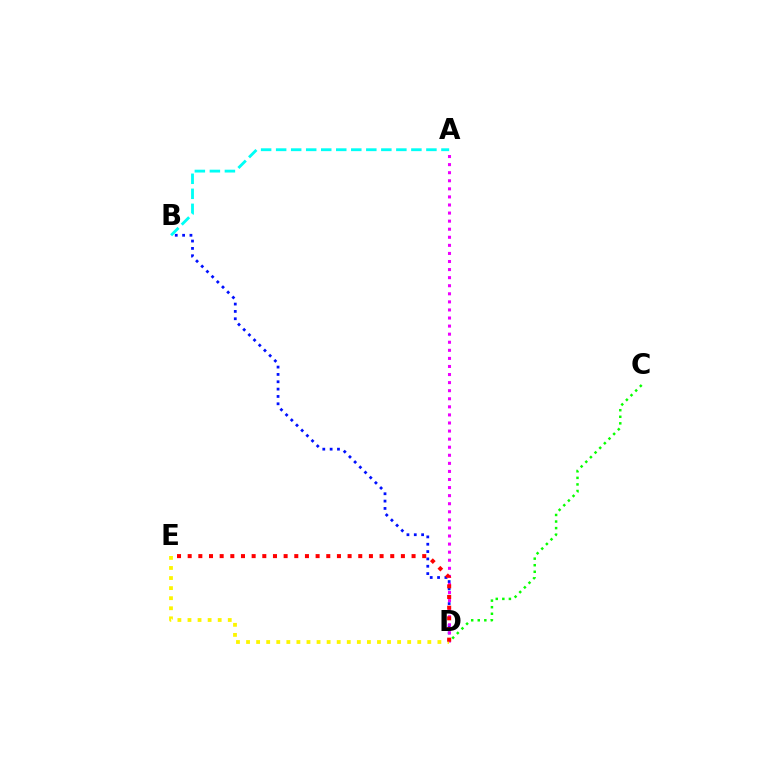{('A', 'B'): [{'color': '#00fff6', 'line_style': 'dashed', 'thickness': 2.04}], ('B', 'D'): [{'color': '#0010ff', 'line_style': 'dotted', 'thickness': 1.99}], ('C', 'D'): [{'color': '#08ff00', 'line_style': 'dotted', 'thickness': 1.78}], ('A', 'D'): [{'color': '#ee00ff', 'line_style': 'dotted', 'thickness': 2.19}], ('D', 'E'): [{'color': '#fcf500', 'line_style': 'dotted', 'thickness': 2.74}, {'color': '#ff0000', 'line_style': 'dotted', 'thickness': 2.9}]}